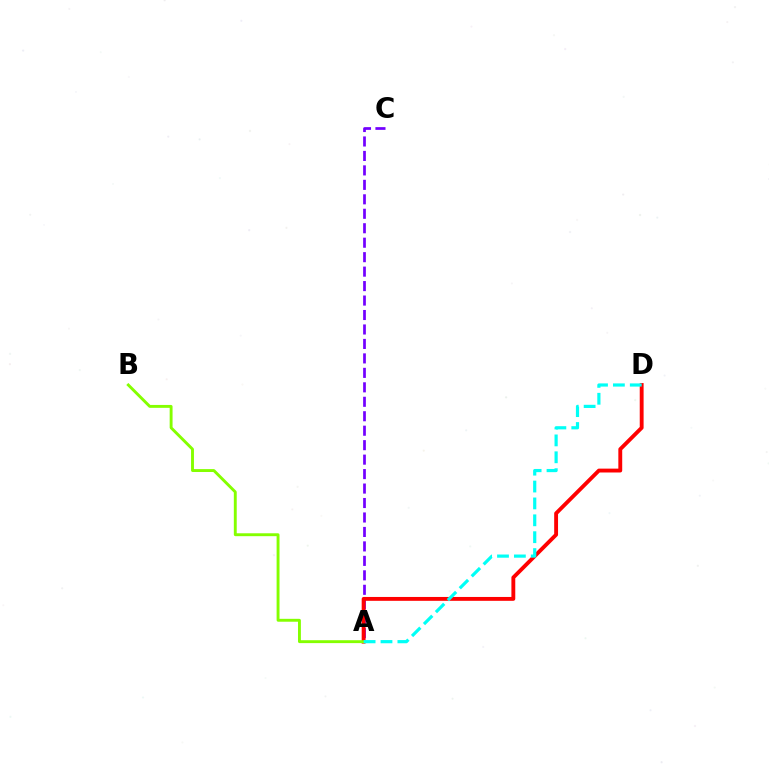{('A', 'C'): [{'color': '#7200ff', 'line_style': 'dashed', 'thickness': 1.96}], ('A', 'D'): [{'color': '#ff0000', 'line_style': 'solid', 'thickness': 2.78}, {'color': '#00fff6', 'line_style': 'dashed', 'thickness': 2.29}], ('A', 'B'): [{'color': '#84ff00', 'line_style': 'solid', 'thickness': 2.09}]}